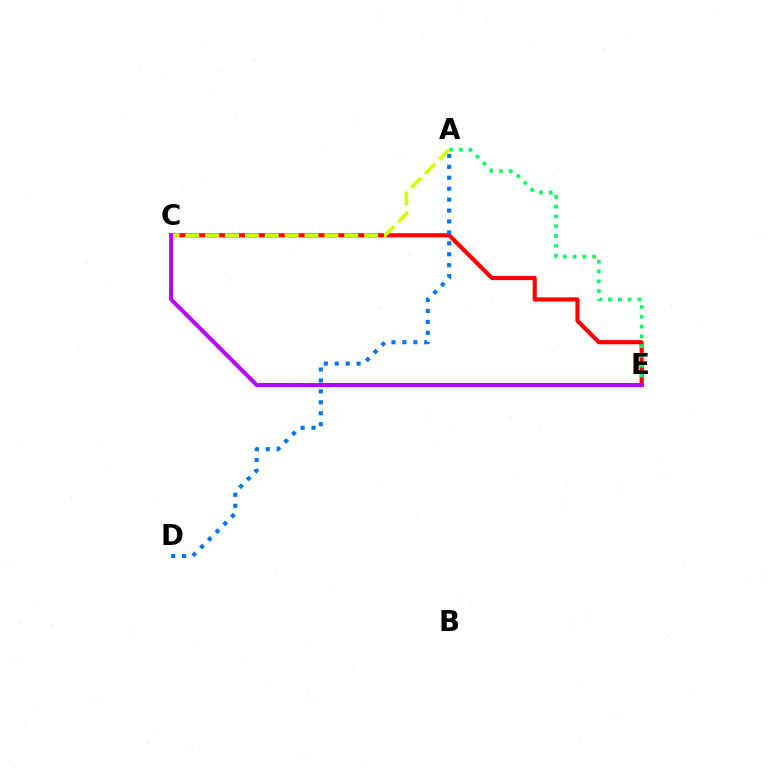{('C', 'E'): [{'color': '#ff0000', 'line_style': 'solid', 'thickness': 2.99}, {'color': '#b900ff', 'line_style': 'solid', 'thickness': 2.88}], ('A', 'D'): [{'color': '#0074ff', 'line_style': 'dotted', 'thickness': 2.97}], ('A', 'E'): [{'color': '#00ff5c', 'line_style': 'dotted', 'thickness': 2.66}], ('A', 'C'): [{'color': '#d1ff00', 'line_style': 'dashed', 'thickness': 2.7}]}